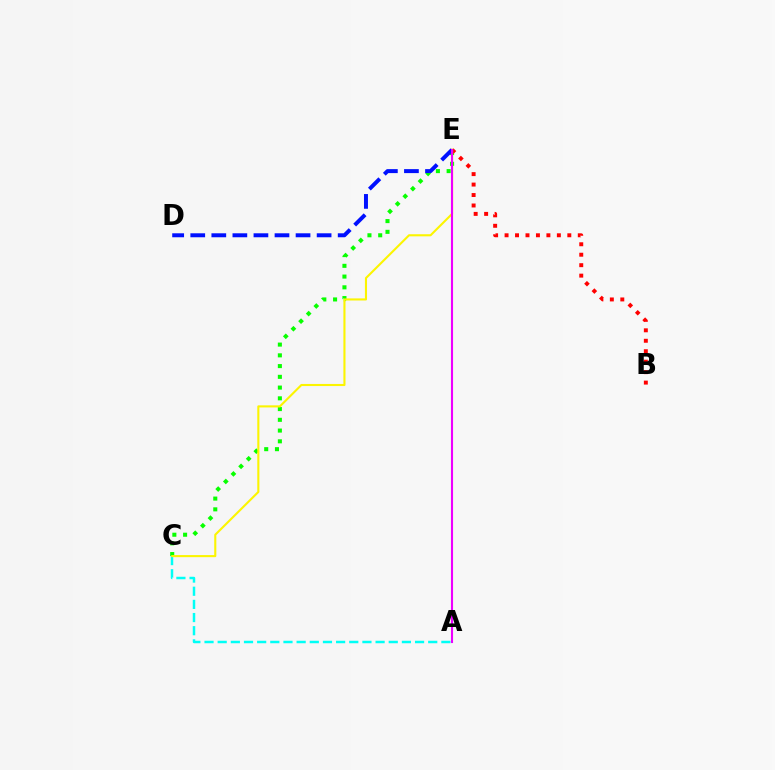{('C', 'E'): [{'color': '#08ff00', 'line_style': 'dotted', 'thickness': 2.92}, {'color': '#fcf500', 'line_style': 'solid', 'thickness': 1.51}], ('B', 'E'): [{'color': '#ff0000', 'line_style': 'dotted', 'thickness': 2.84}], ('D', 'E'): [{'color': '#0010ff', 'line_style': 'dashed', 'thickness': 2.86}], ('A', 'C'): [{'color': '#00fff6', 'line_style': 'dashed', 'thickness': 1.79}], ('A', 'E'): [{'color': '#ee00ff', 'line_style': 'solid', 'thickness': 1.52}]}